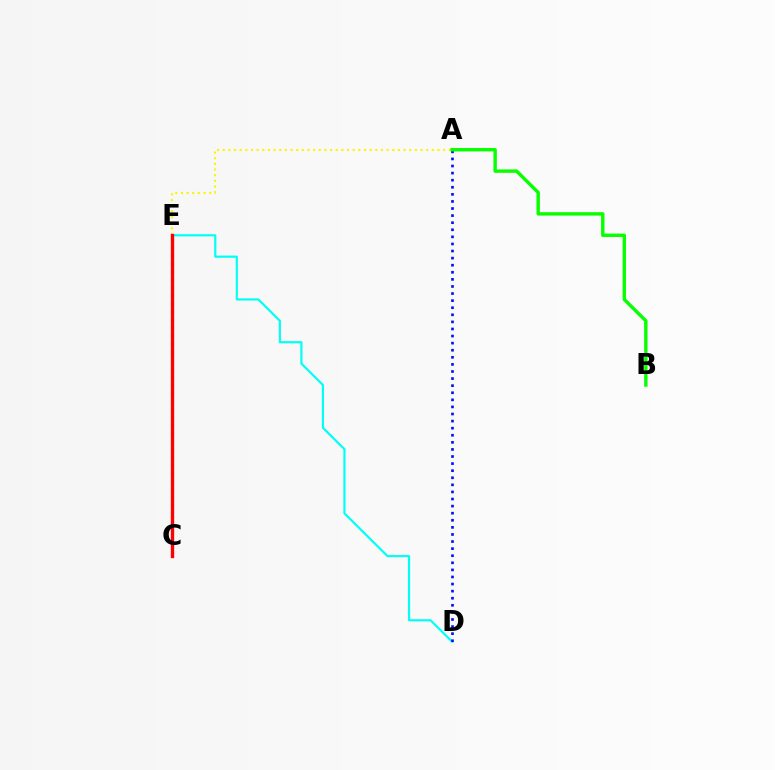{('C', 'E'): [{'color': '#ee00ff', 'line_style': 'dotted', 'thickness': 2.2}, {'color': '#ff0000', 'line_style': 'solid', 'thickness': 2.4}], ('A', 'E'): [{'color': '#fcf500', 'line_style': 'dotted', 'thickness': 1.54}], ('D', 'E'): [{'color': '#00fff6', 'line_style': 'solid', 'thickness': 1.57}], ('A', 'D'): [{'color': '#0010ff', 'line_style': 'dotted', 'thickness': 1.93}], ('A', 'B'): [{'color': '#08ff00', 'line_style': 'solid', 'thickness': 2.45}]}